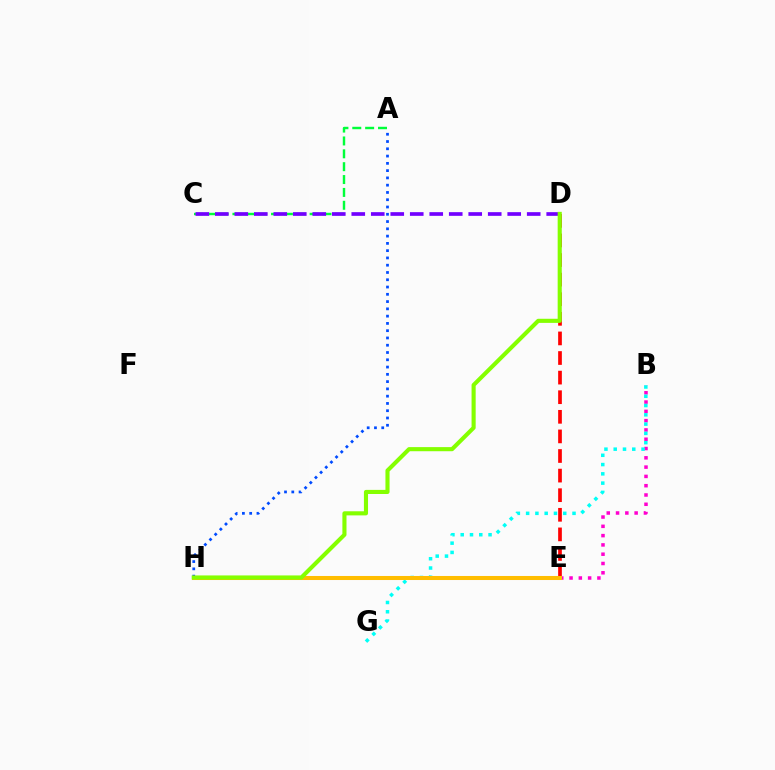{('D', 'E'): [{'color': '#ff0000', 'line_style': 'dashed', 'thickness': 2.66}], ('A', 'H'): [{'color': '#004bff', 'line_style': 'dotted', 'thickness': 1.98}], ('B', 'E'): [{'color': '#ff00cf', 'line_style': 'dotted', 'thickness': 2.52}], ('B', 'G'): [{'color': '#00fff6', 'line_style': 'dotted', 'thickness': 2.52}], ('A', 'C'): [{'color': '#00ff39', 'line_style': 'dashed', 'thickness': 1.75}], ('C', 'D'): [{'color': '#7200ff', 'line_style': 'dashed', 'thickness': 2.65}], ('E', 'H'): [{'color': '#ffbd00', 'line_style': 'solid', 'thickness': 2.91}], ('D', 'H'): [{'color': '#84ff00', 'line_style': 'solid', 'thickness': 2.96}]}